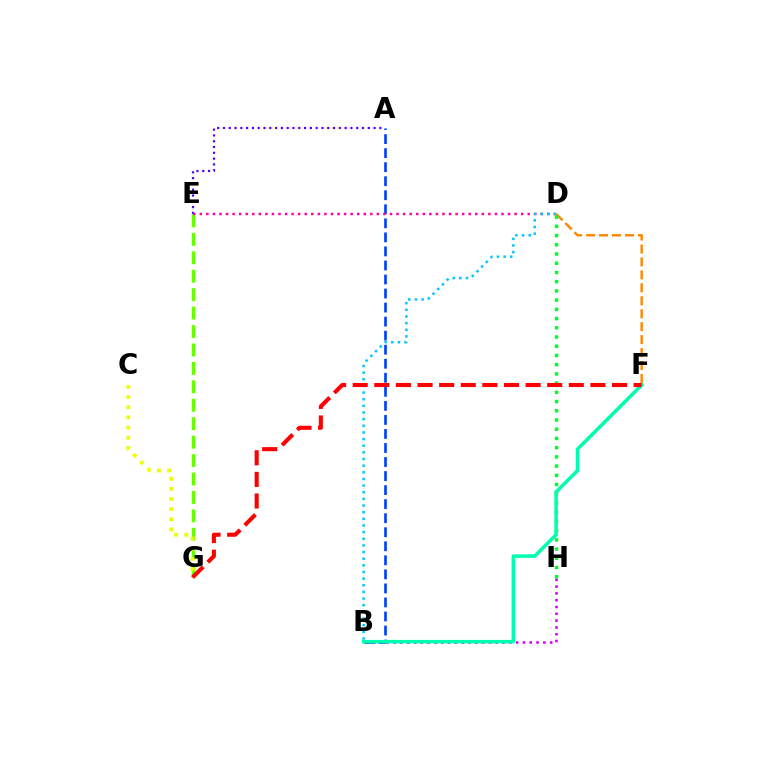{('D', 'F'): [{'color': '#ff8800', 'line_style': 'dashed', 'thickness': 1.76}], ('E', 'G'): [{'color': '#66ff00', 'line_style': 'dashed', 'thickness': 2.5}], ('B', 'H'): [{'color': '#d600ff', 'line_style': 'dotted', 'thickness': 1.85}], ('D', 'H'): [{'color': '#00ff27', 'line_style': 'dotted', 'thickness': 2.51}], ('A', 'E'): [{'color': '#4f00ff', 'line_style': 'dotted', 'thickness': 1.57}], ('A', 'B'): [{'color': '#003fff', 'line_style': 'dashed', 'thickness': 1.91}], ('D', 'E'): [{'color': '#ff00a0', 'line_style': 'dotted', 'thickness': 1.78}], ('B', 'F'): [{'color': '#00ffaf', 'line_style': 'solid', 'thickness': 2.54}], ('B', 'D'): [{'color': '#00c7ff', 'line_style': 'dotted', 'thickness': 1.81}], ('F', 'G'): [{'color': '#ff0000', 'line_style': 'dashed', 'thickness': 2.94}], ('C', 'G'): [{'color': '#eeff00', 'line_style': 'dotted', 'thickness': 2.76}]}